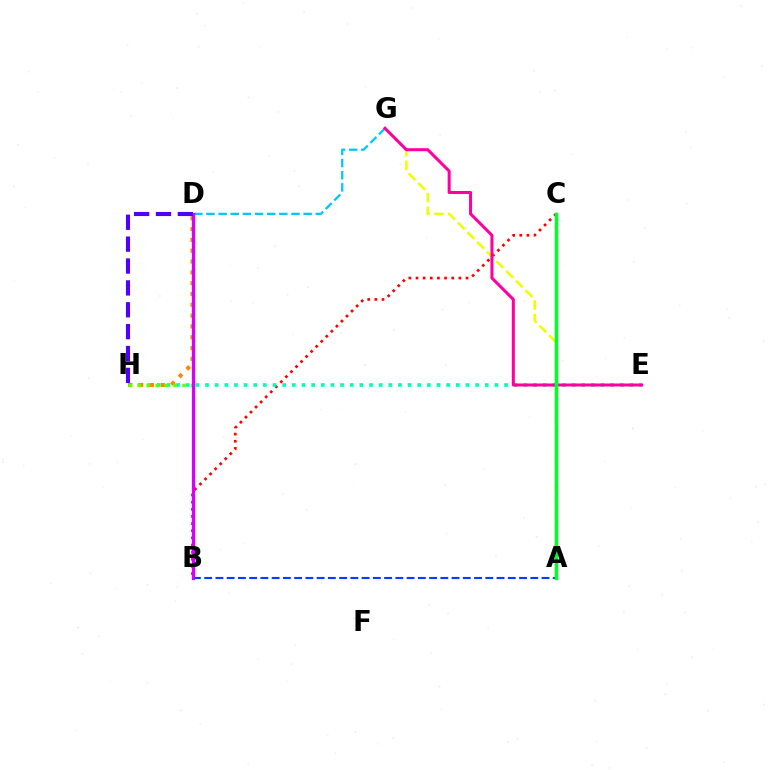{('B', 'C'): [{'color': '#ff0000', 'line_style': 'dotted', 'thickness': 1.94}], ('E', 'H'): [{'color': '#00ffaf', 'line_style': 'dotted', 'thickness': 2.62}], ('D', 'H'): [{'color': '#ff8800', 'line_style': 'dotted', 'thickness': 2.94}, {'color': '#66ff00', 'line_style': 'dotted', 'thickness': 2.43}, {'color': '#4f00ff', 'line_style': 'dashed', 'thickness': 2.97}], ('A', 'B'): [{'color': '#003fff', 'line_style': 'dashed', 'thickness': 1.53}], ('D', 'G'): [{'color': '#00c7ff', 'line_style': 'dashed', 'thickness': 1.65}], ('A', 'G'): [{'color': '#eeff00', 'line_style': 'dashed', 'thickness': 1.86}], ('B', 'D'): [{'color': '#d600ff', 'line_style': 'solid', 'thickness': 2.34}], ('E', 'G'): [{'color': '#ff00a0', 'line_style': 'solid', 'thickness': 2.18}], ('A', 'C'): [{'color': '#00ff27', 'line_style': 'solid', 'thickness': 2.52}]}